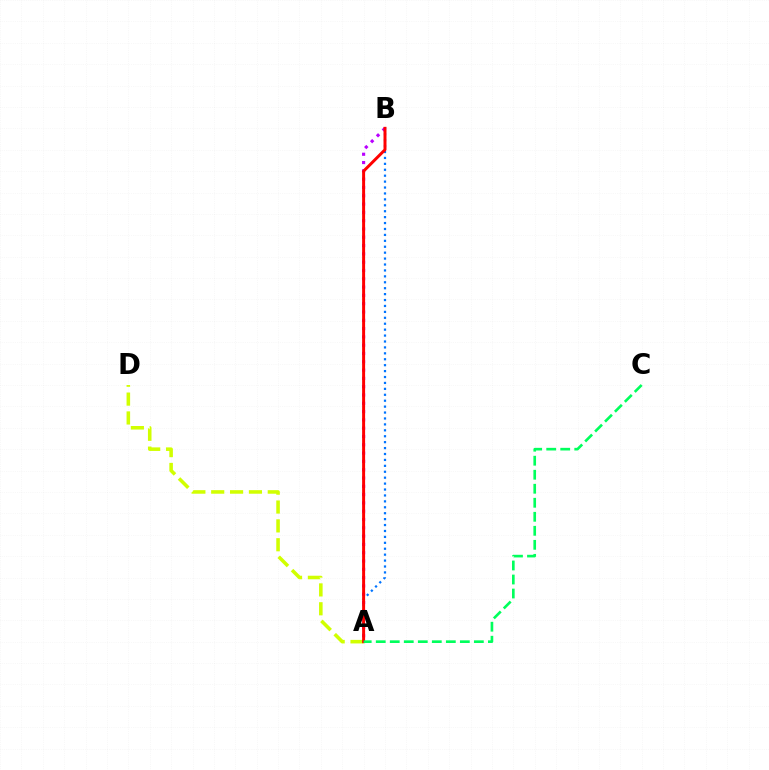{('A', 'B'): [{'color': '#0074ff', 'line_style': 'dotted', 'thickness': 1.61}, {'color': '#b900ff', 'line_style': 'dotted', 'thickness': 2.26}, {'color': '#ff0000', 'line_style': 'solid', 'thickness': 2.14}], ('A', 'D'): [{'color': '#d1ff00', 'line_style': 'dashed', 'thickness': 2.56}], ('A', 'C'): [{'color': '#00ff5c', 'line_style': 'dashed', 'thickness': 1.9}]}